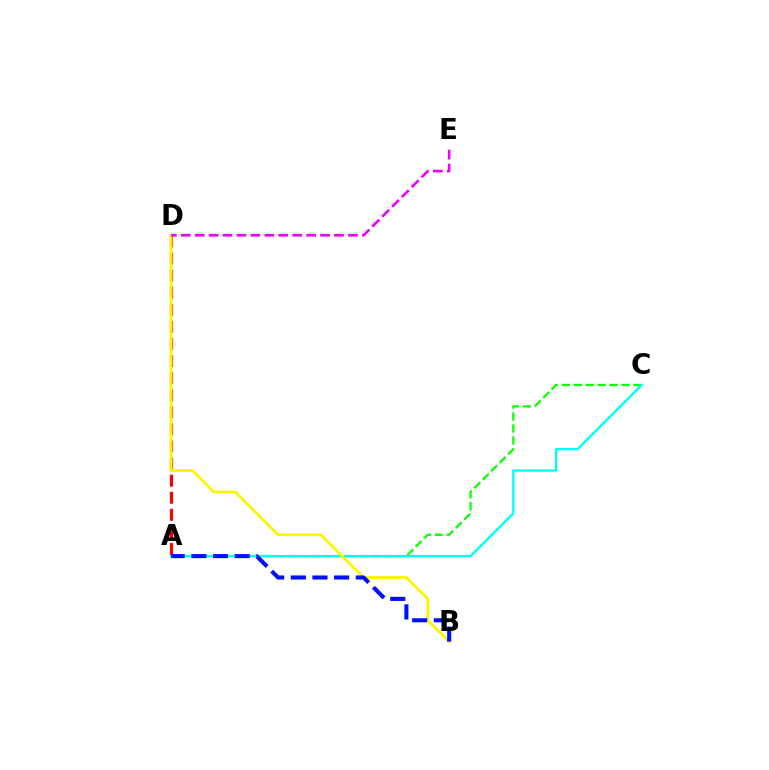{('A', 'C'): [{'color': '#08ff00', 'line_style': 'dashed', 'thickness': 1.62}, {'color': '#00fff6', 'line_style': 'solid', 'thickness': 1.68}], ('A', 'D'): [{'color': '#ff0000', 'line_style': 'dashed', 'thickness': 2.32}], ('B', 'D'): [{'color': '#fcf500', 'line_style': 'solid', 'thickness': 2.0}], ('D', 'E'): [{'color': '#ee00ff', 'line_style': 'dashed', 'thickness': 1.89}], ('A', 'B'): [{'color': '#0010ff', 'line_style': 'dashed', 'thickness': 2.94}]}